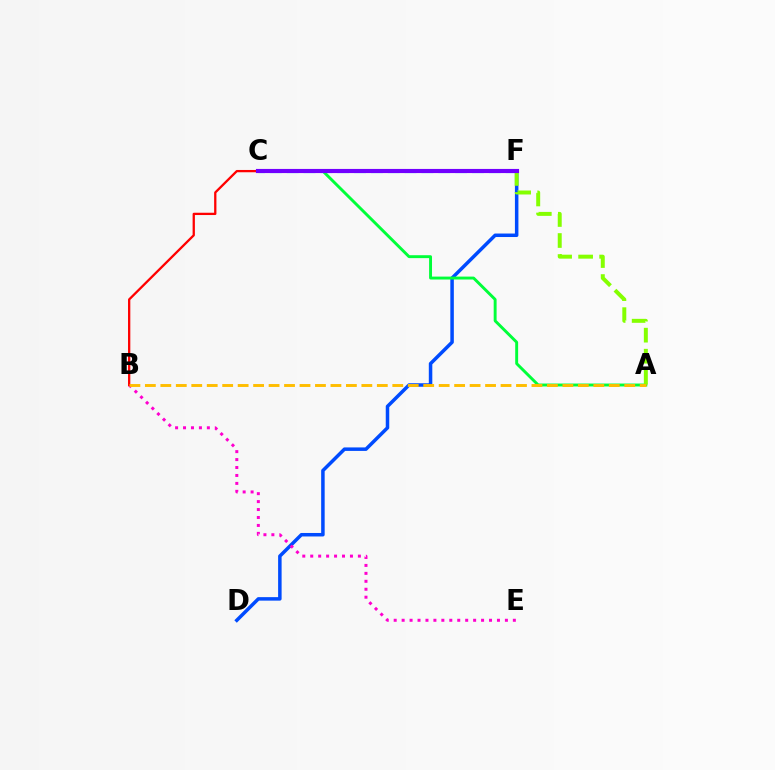{('C', 'F'): [{'color': '#00fff6', 'line_style': 'dashed', 'thickness': 2.29}, {'color': '#7200ff', 'line_style': 'solid', 'thickness': 2.98}], ('D', 'F'): [{'color': '#004bff', 'line_style': 'solid', 'thickness': 2.52}], ('B', 'E'): [{'color': '#ff00cf', 'line_style': 'dotted', 'thickness': 2.16}], ('A', 'C'): [{'color': '#00ff39', 'line_style': 'solid', 'thickness': 2.1}], ('A', 'F'): [{'color': '#84ff00', 'line_style': 'dashed', 'thickness': 2.86}], ('B', 'C'): [{'color': '#ff0000', 'line_style': 'solid', 'thickness': 1.65}], ('A', 'B'): [{'color': '#ffbd00', 'line_style': 'dashed', 'thickness': 2.1}]}